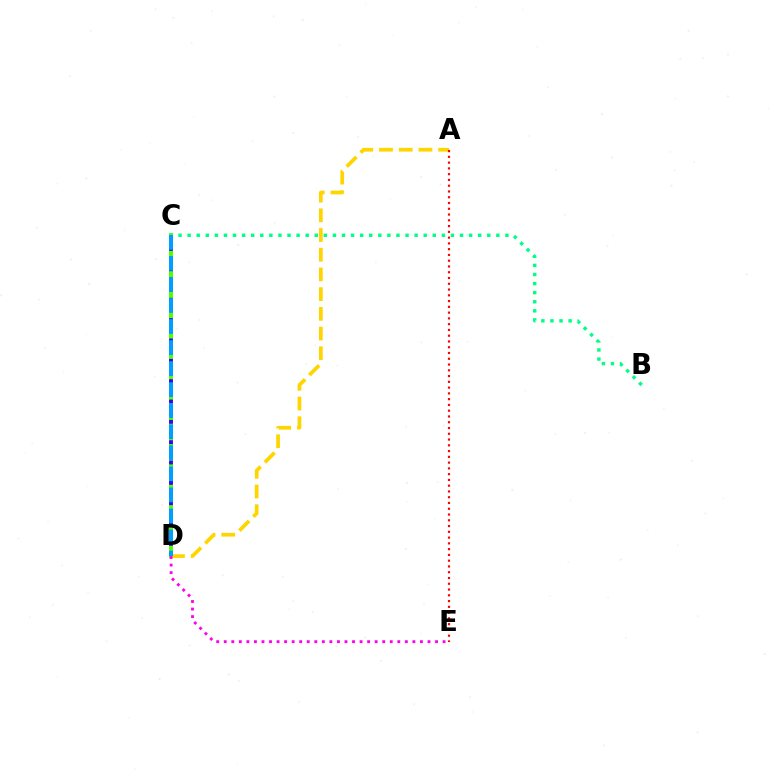{('C', 'D'): [{'color': '#4fff00', 'line_style': 'solid', 'thickness': 2.84}, {'color': '#3700ff', 'line_style': 'dotted', 'thickness': 2.76}, {'color': '#009eff', 'line_style': 'dashed', 'thickness': 2.86}], ('B', 'C'): [{'color': '#00ff86', 'line_style': 'dotted', 'thickness': 2.47}], ('A', 'D'): [{'color': '#ffd500', 'line_style': 'dashed', 'thickness': 2.68}], ('D', 'E'): [{'color': '#ff00ed', 'line_style': 'dotted', 'thickness': 2.05}], ('A', 'E'): [{'color': '#ff0000', 'line_style': 'dotted', 'thickness': 1.57}]}